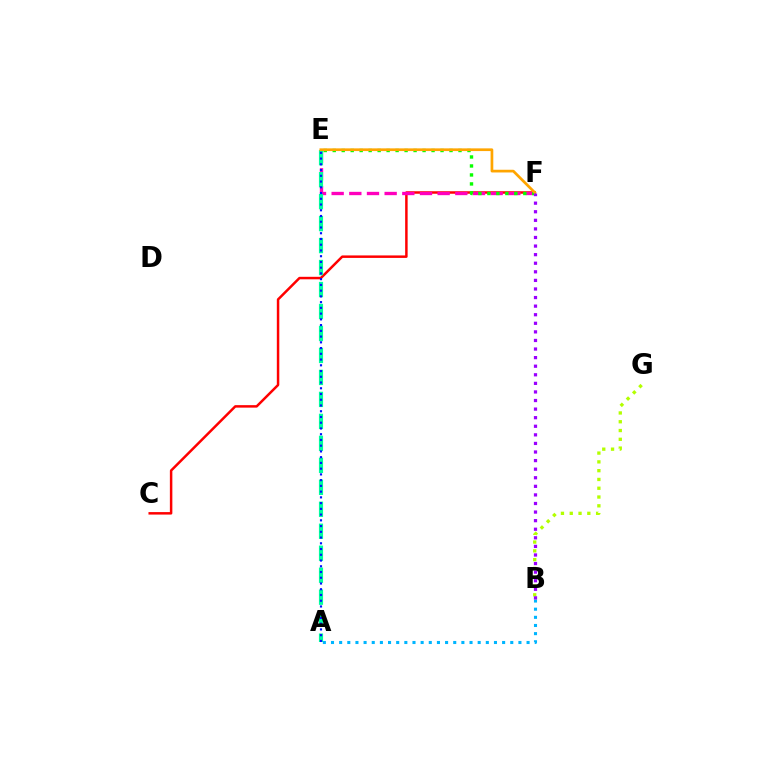{('C', 'F'): [{'color': '#ff0000', 'line_style': 'solid', 'thickness': 1.79}], ('E', 'F'): [{'color': '#ff00bd', 'line_style': 'dashed', 'thickness': 2.4}, {'color': '#08ff00', 'line_style': 'dotted', 'thickness': 2.44}, {'color': '#ffa500', 'line_style': 'solid', 'thickness': 1.95}], ('A', 'E'): [{'color': '#00ff9d', 'line_style': 'dashed', 'thickness': 2.99}, {'color': '#0010ff', 'line_style': 'dotted', 'thickness': 1.56}], ('A', 'B'): [{'color': '#00b5ff', 'line_style': 'dotted', 'thickness': 2.21}], ('B', 'G'): [{'color': '#b3ff00', 'line_style': 'dotted', 'thickness': 2.39}], ('B', 'F'): [{'color': '#9b00ff', 'line_style': 'dotted', 'thickness': 2.33}]}